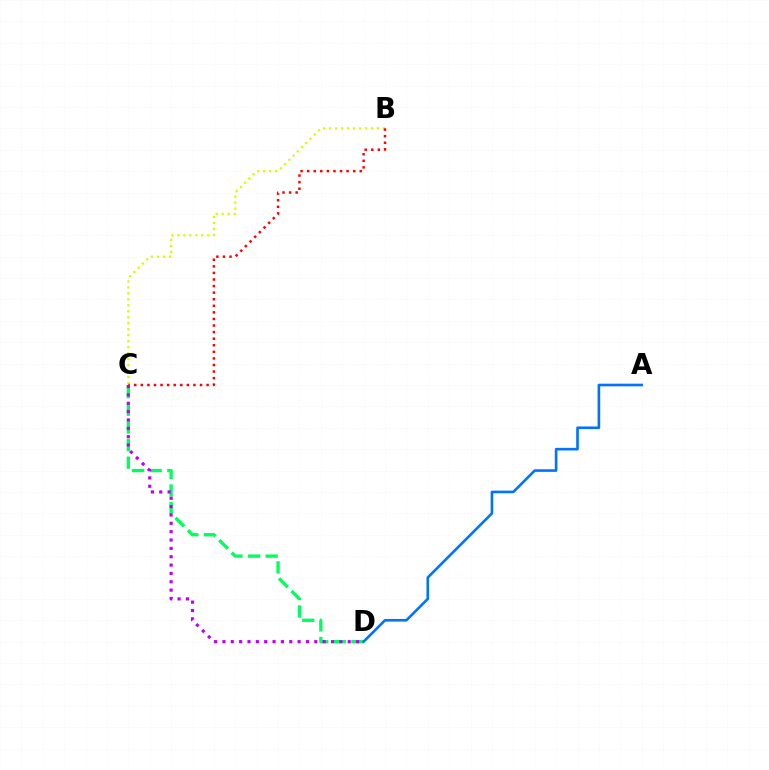{('C', 'D'): [{'color': '#00ff5c', 'line_style': 'dashed', 'thickness': 2.4}, {'color': '#b900ff', 'line_style': 'dotted', 'thickness': 2.27}], ('A', 'D'): [{'color': '#0074ff', 'line_style': 'solid', 'thickness': 1.89}], ('B', 'C'): [{'color': '#d1ff00', 'line_style': 'dotted', 'thickness': 1.62}, {'color': '#ff0000', 'line_style': 'dotted', 'thickness': 1.79}]}